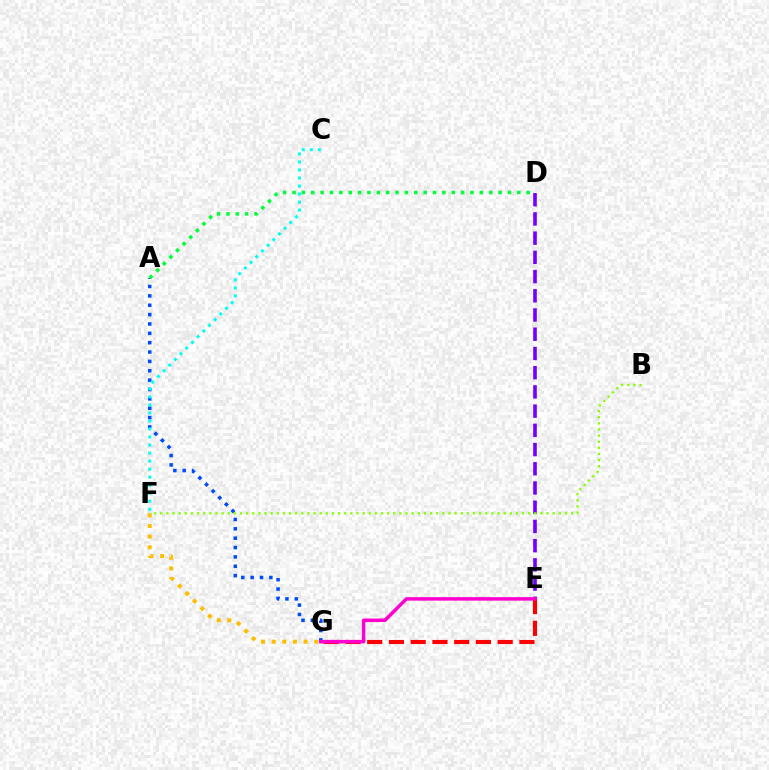{('D', 'E'): [{'color': '#7200ff', 'line_style': 'dashed', 'thickness': 2.61}], ('F', 'G'): [{'color': '#ffbd00', 'line_style': 'dotted', 'thickness': 2.89}], ('E', 'G'): [{'color': '#ff0000', 'line_style': 'dashed', 'thickness': 2.95}, {'color': '#ff00cf', 'line_style': 'solid', 'thickness': 2.52}], ('A', 'G'): [{'color': '#004bff', 'line_style': 'dotted', 'thickness': 2.54}], ('A', 'D'): [{'color': '#00ff39', 'line_style': 'dotted', 'thickness': 2.54}], ('C', 'F'): [{'color': '#00fff6', 'line_style': 'dotted', 'thickness': 2.18}], ('B', 'F'): [{'color': '#84ff00', 'line_style': 'dotted', 'thickness': 1.67}]}